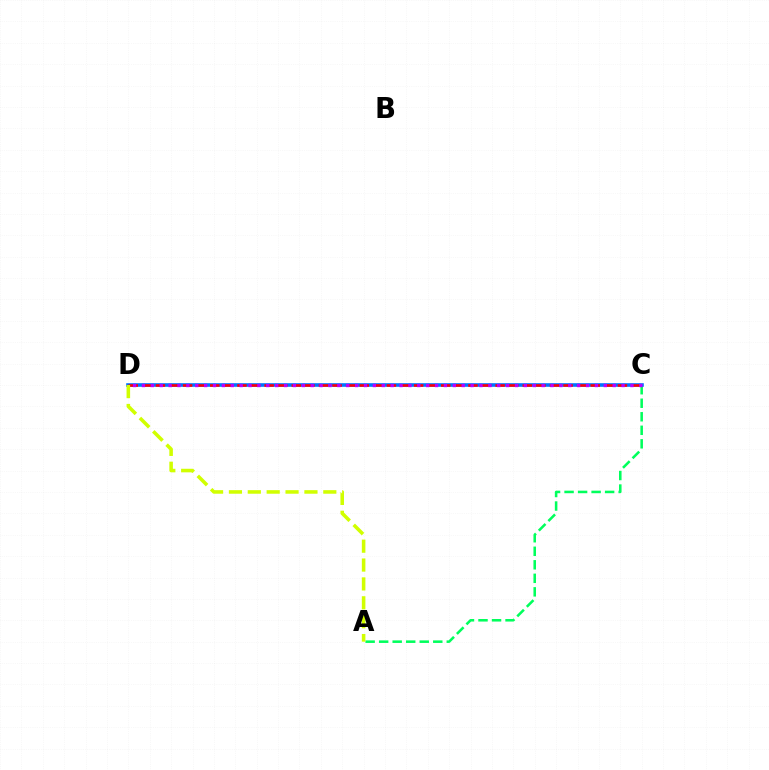{('A', 'C'): [{'color': '#00ff5c', 'line_style': 'dashed', 'thickness': 1.84}], ('C', 'D'): [{'color': '#0074ff', 'line_style': 'solid', 'thickness': 2.6}, {'color': '#ff0000', 'line_style': 'dashed', 'thickness': 1.85}, {'color': '#b900ff', 'line_style': 'dotted', 'thickness': 2.41}], ('A', 'D'): [{'color': '#d1ff00', 'line_style': 'dashed', 'thickness': 2.56}]}